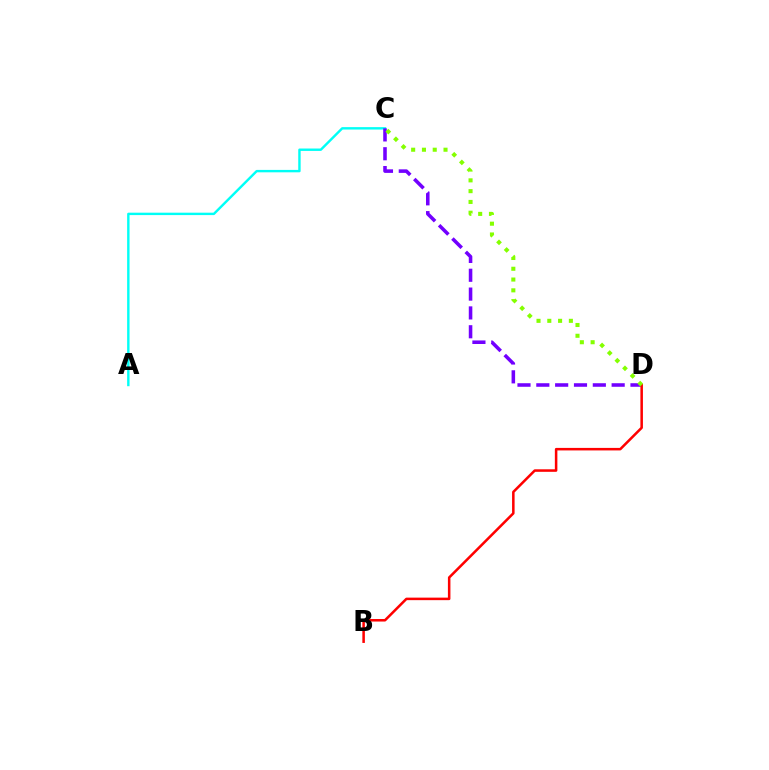{('A', 'C'): [{'color': '#00fff6', 'line_style': 'solid', 'thickness': 1.74}], ('C', 'D'): [{'color': '#7200ff', 'line_style': 'dashed', 'thickness': 2.56}, {'color': '#84ff00', 'line_style': 'dotted', 'thickness': 2.93}], ('B', 'D'): [{'color': '#ff0000', 'line_style': 'solid', 'thickness': 1.82}]}